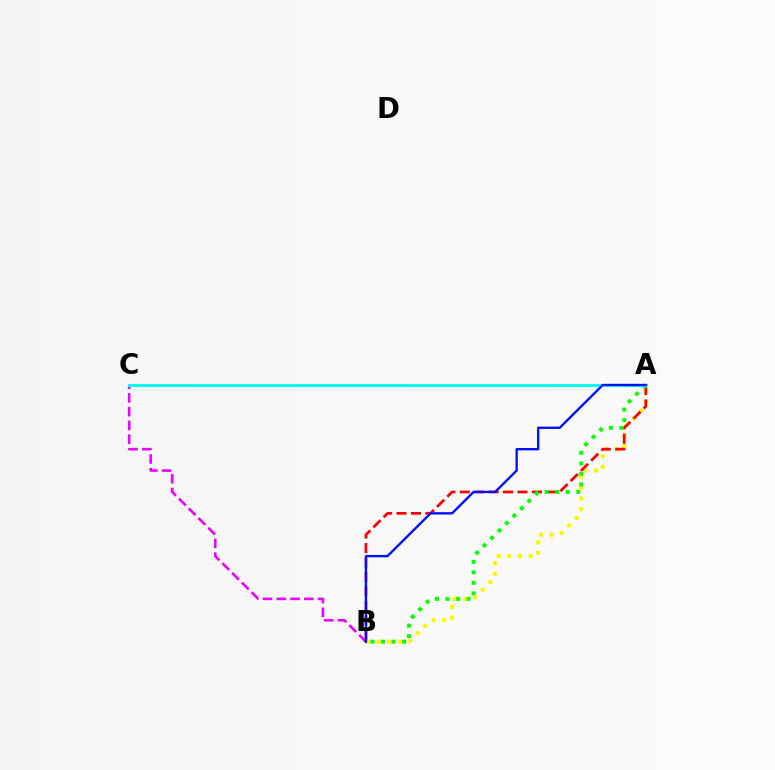{('B', 'C'): [{'color': '#ee00ff', 'line_style': 'dashed', 'thickness': 1.87}], ('A', 'B'): [{'color': '#fcf500', 'line_style': 'dotted', 'thickness': 2.89}, {'color': '#ff0000', 'line_style': 'dashed', 'thickness': 1.96}, {'color': '#08ff00', 'line_style': 'dotted', 'thickness': 2.86}, {'color': '#0010ff', 'line_style': 'solid', 'thickness': 1.69}], ('A', 'C'): [{'color': '#00fff6', 'line_style': 'solid', 'thickness': 2.06}]}